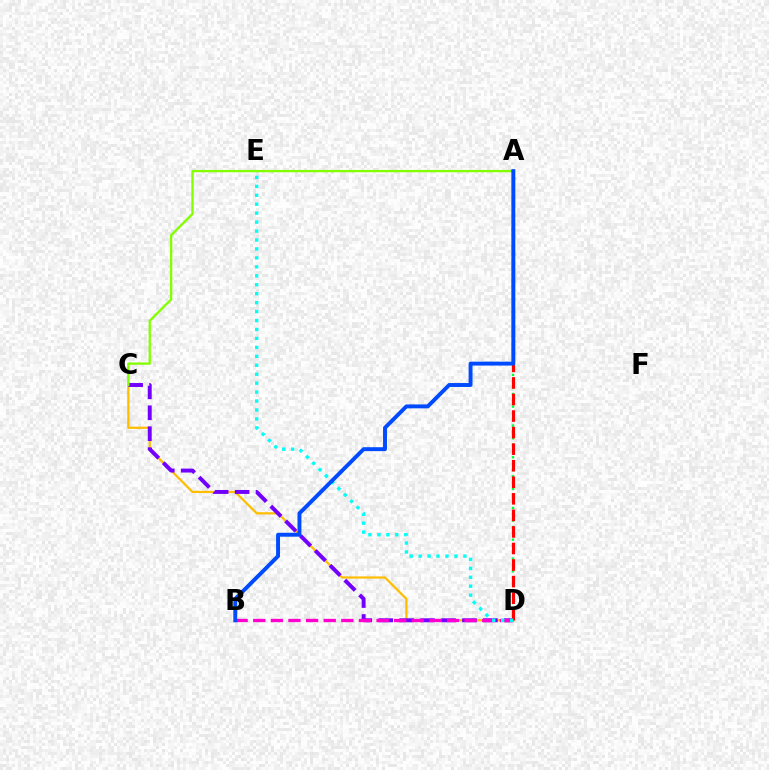{('C', 'D'): [{'color': '#ffbd00', 'line_style': 'solid', 'thickness': 1.6}, {'color': '#7200ff', 'line_style': 'dashed', 'thickness': 2.84}], ('A', 'D'): [{'color': '#00ff39', 'line_style': 'dotted', 'thickness': 1.72}, {'color': '#ff0000', 'line_style': 'dashed', 'thickness': 2.25}], ('B', 'D'): [{'color': '#ff00cf', 'line_style': 'dashed', 'thickness': 2.39}], ('D', 'E'): [{'color': '#00fff6', 'line_style': 'dotted', 'thickness': 2.43}], ('A', 'C'): [{'color': '#84ff00', 'line_style': 'solid', 'thickness': 1.67}], ('A', 'B'): [{'color': '#004bff', 'line_style': 'solid', 'thickness': 2.83}]}